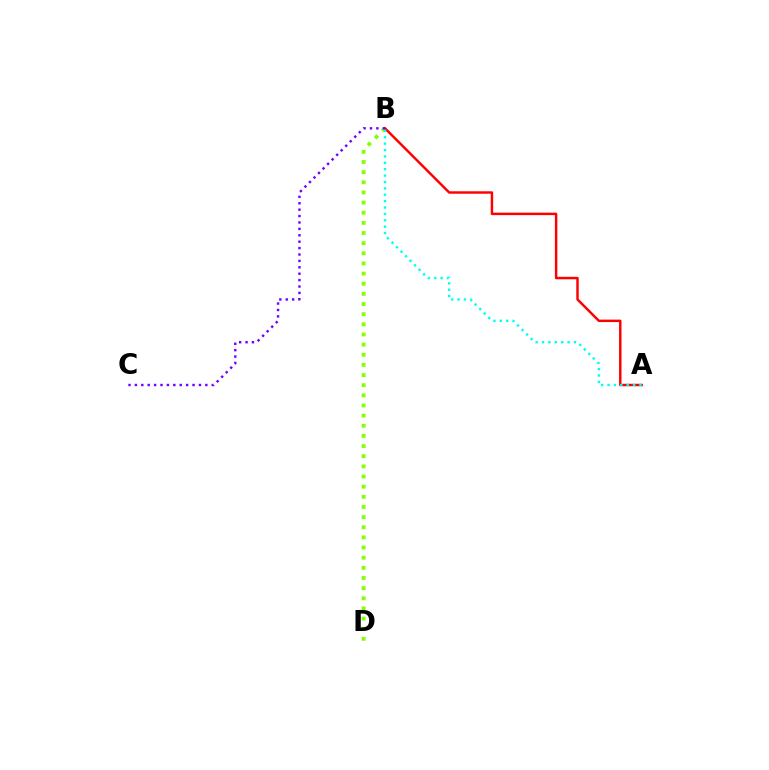{('B', 'D'): [{'color': '#84ff00', 'line_style': 'dotted', 'thickness': 2.76}], ('A', 'B'): [{'color': '#ff0000', 'line_style': 'solid', 'thickness': 1.77}, {'color': '#00fff6', 'line_style': 'dotted', 'thickness': 1.73}], ('B', 'C'): [{'color': '#7200ff', 'line_style': 'dotted', 'thickness': 1.74}]}